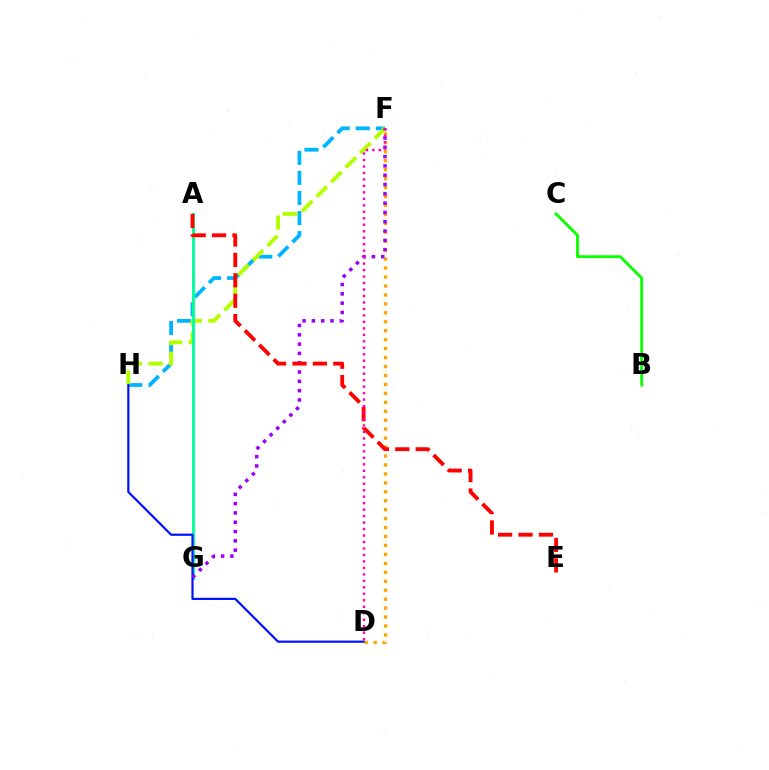{('D', 'F'): [{'color': '#ffa500', 'line_style': 'dotted', 'thickness': 2.43}, {'color': '#ff00bd', 'line_style': 'dotted', 'thickness': 1.76}], ('F', 'H'): [{'color': '#00b5ff', 'line_style': 'dashed', 'thickness': 2.73}, {'color': '#b3ff00', 'line_style': 'dashed', 'thickness': 2.79}], ('B', 'C'): [{'color': '#08ff00', 'line_style': 'solid', 'thickness': 2.03}], ('A', 'G'): [{'color': '#00ff9d', 'line_style': 'solid', 'thickness': 2.11}], ('D', 'H'): [{'color': '#0010ff', 'line_style': 'solid', 'thickness': 1.57}], ('F', 'G'): [{'color': '#9b00ff', 'line_style': 'dotted', 'thickness': 2.53}], ('A', 'E'): [{'color': '#ff0000', 'line_style': 'dashed', 'thickness': 2.77}]}